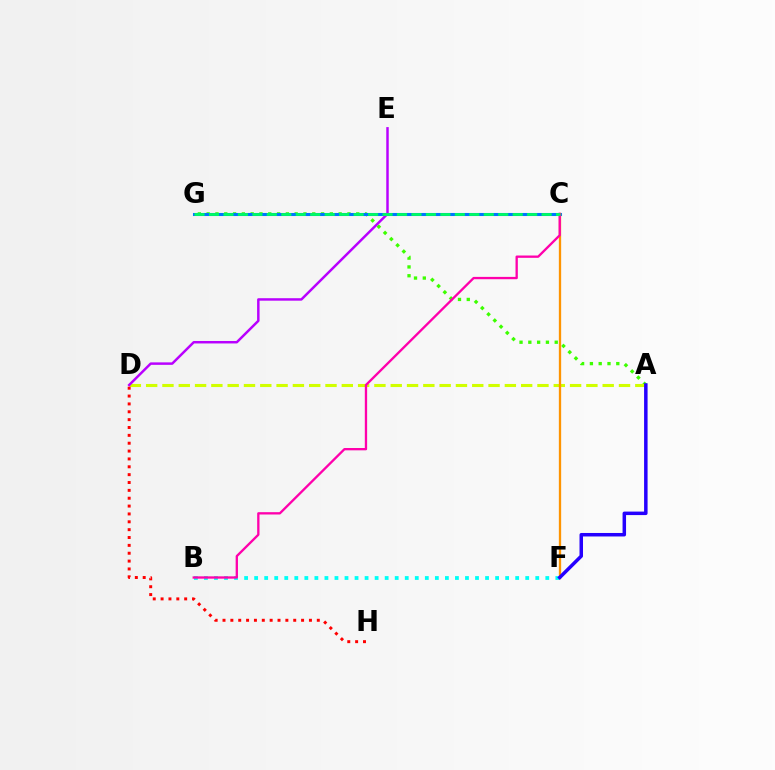{('A', 'G'): [{'color': '#3dff00', 'line_style': 'dotted', 'thickness': 2.39}], ('A', 'D'): [{'color': '#d1ff00', 'line_style': 'dashed', 'thickness': 2.22}], ('D', 'H'): [{'color': '#ff0000', 'line_style': 'dotted', 'thickness': 2.14}], ('C', 'G'): [{'color': '#0074ff', 'line_style': 'solid', 'thickness': 2.2}, {'color': '#00ff5c', 'line_style': 'dashed', 'thickness': 1.96}], ('C', 'F'): [{'color': '#ff9400', 'line_style': 'solid', 'thickness': 1.66}], ('B', 'F'): [{'color': '#00fff6', 'line_style': 'dotted', 'thickness': 2.73}], ('B', 'C'): [{'color': '#ff00ac', 'line_style': 'solid', 'thickness': 1.67}], ('A', 'F'): [{'color': '#2500ff', 'line_style': 'solid', 'thickness': 2.51}], ('D', 'E'): [{'color': '#b900ff', 'line_style': 'solid', 'thickness': 1.78}]}